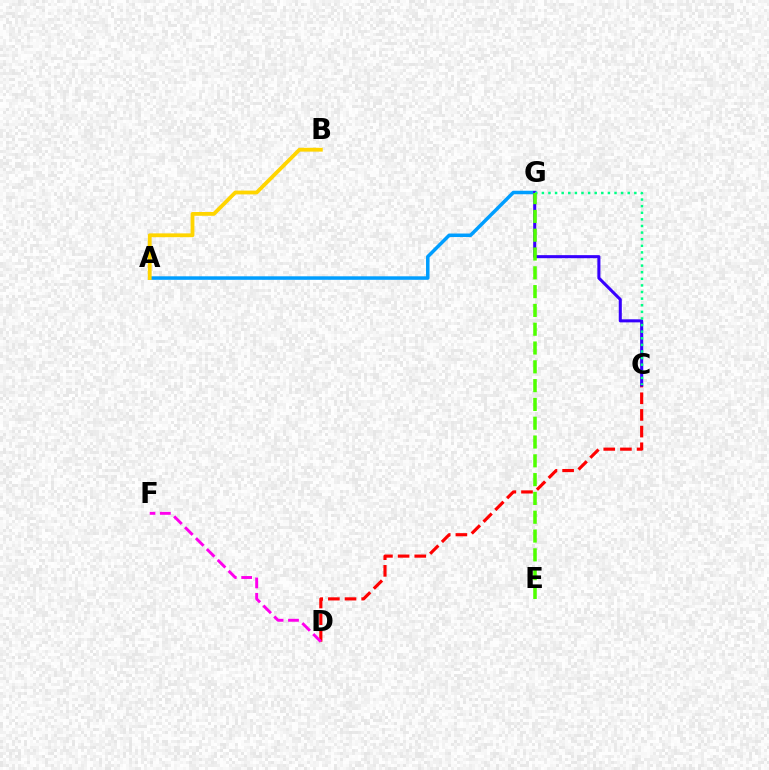{('A', 'G'): [{'color': '#009eff', 'line_style': 'solid', 'thickness': 2.52}], ('C', 'D'): [{'color': '#ff0000', 'line_style': 'dashed', 'thickness': 2.26}], ('A', 'B'): [{'color': '#ffd500', 'line_style': 'solid', 'thickness': 2.74}], ('D', 'F'): [{'color': '#ff00ed', 'line_style': 'dashed', 'thickness': 2.09}], ('C', 'G'): [{'color': '#3700ff', 'line_style': 'solid', 'thickness': 2.2}, {'color': '#00ff86', 'line_style': 'dotted', 'thickness': 1.79}], ('E', 'G'): [{'color': '#4fff00', 'line_style': 'dashed', 'thickness': 2.55}]}